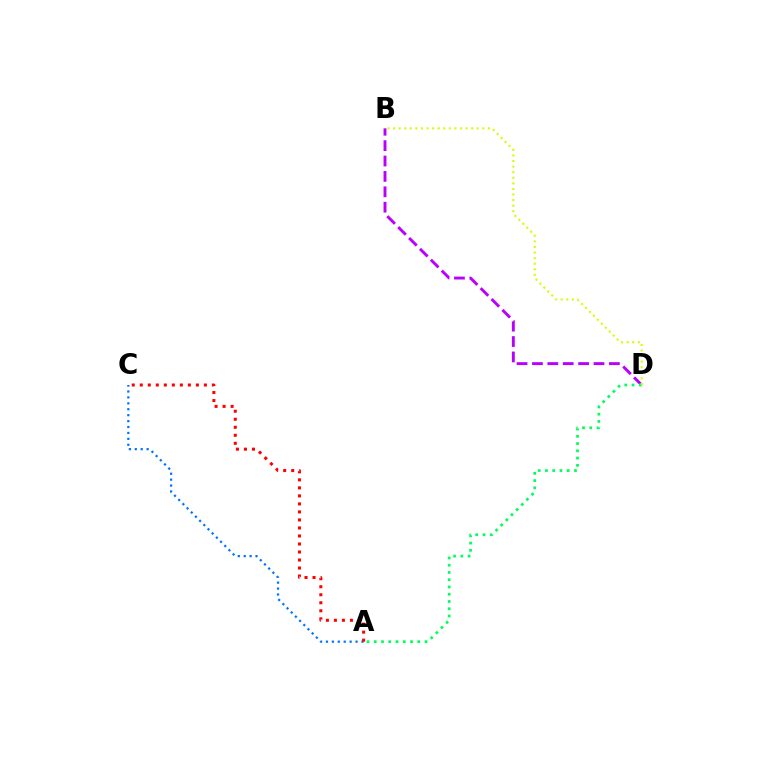{('B', 'D'): [{'color': '#b900ff', 'line_style': 'dashed', 'thickness': 2.09}, {'color': '#d1ff00', 'line_style': 'dotted', 'thickness': 1.52}], ('A', 'D'): [{'color': '#00ff5c', 'line_style': 'dotted', 'thickness': 1.97}], ('A', 'C'): [{'color': '#0074ff', 'line_style': 'dotted', 'thickness': 1.61}, {'color': '#ff0000', 'line_style': 'dotted', 'thickness': 2.18}]}